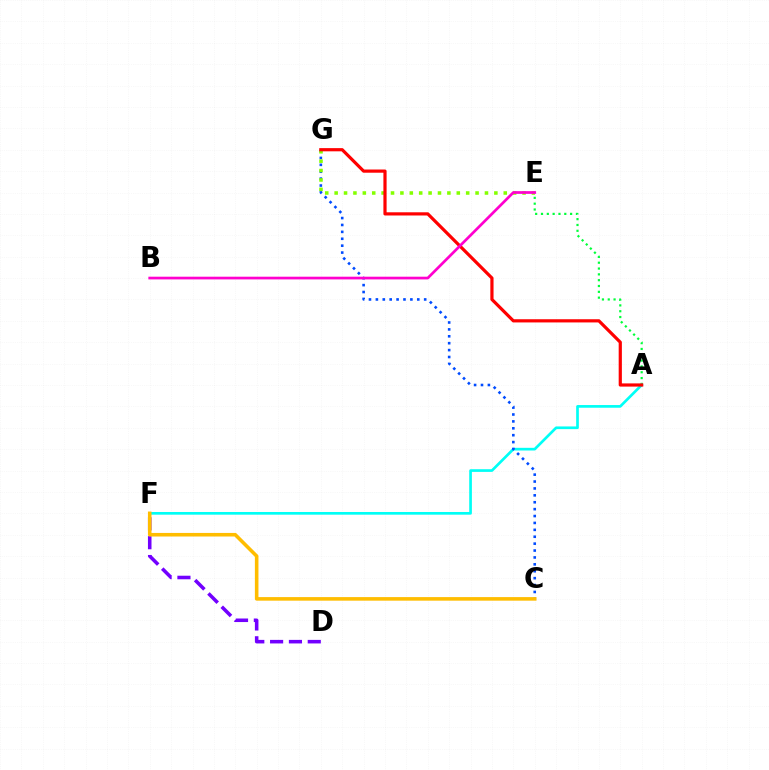{('D', 'F'): [{'color': '#7200ff', 'line_style': 'dashed', 'thickness': 2.56}], ('A', 'E'): [{'color': '#00ff39', 'line_style': 'dotted', 'thickness': 1.58}], ('A', 'F'): [{'color': '#00fff6', 'line_style': 'solid', 'thickness': 1.93}], ('C', 'G'): [{'color': '#004bff', 'line_style': 'dotted', 'thickness': 1.87}], ('C', 'F'): [{'color': '#ffbd00', 'line_style': 'solid', 'thickness': 2.57}], ('E', 'G'): [{'color': '#84ff00', 'line_style': 'dotted', 'thickness': 2.55}], ('A', 'G'): [{'color': '#ff0000', 'line_style': 'solid', 'thickness': 2.3}], ('B', 'E'): [{'color': '#ff00cf', 'line_style': 'solid', 'thickness': 1.95}]}